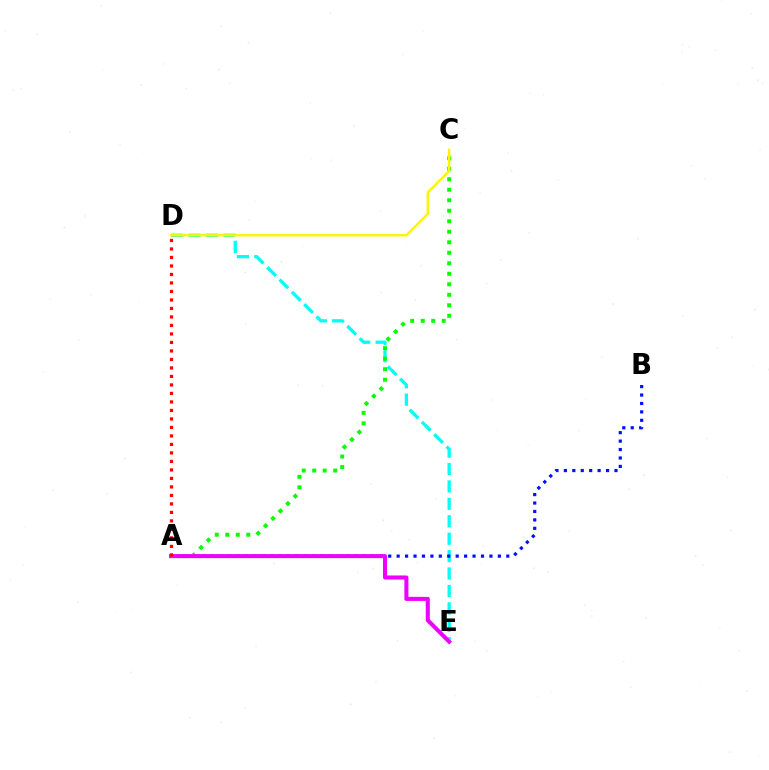{('D', 'E'): [{'color': '#00fff6', 'line_style': 'dashed', 'thickness': 2.37}], ('A', 'B'): [{'color': '#0010ff', 'line_style': 'dotted', 'thickness': 2.29}], ('A', 'C'): [{'color': '#08ff00', 'line_style': 'dotted', 'thickness': 2.85}], ('A', 'E'): [{'color': '#ee00ff', 'line_style': 'solid', 'thickness': 2.92}], ('C', 'D'): [{'color': '#fcf500', 'line_style': 'solid', 'thickness': 1.71}], ('A', 'D'): [{'color': '#ff0000', 'line_style': 'dotted', 'thickness': 2.31}]}